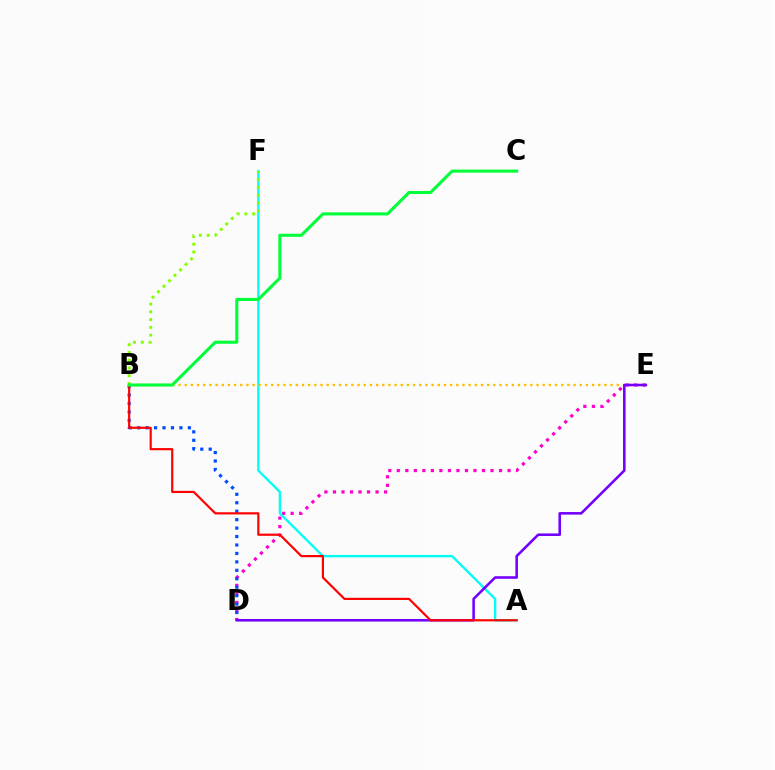{('D', 'E'): [{'color': '#ff00cf', 'line_style': 'dotted', 'thickness': 2.32}, {'color': '#7200ff', 'line_style': 'solid', 'thickness': 1.85}], ('B', 'D'): [{'color': '#004bff', 'line_style': 'dotted', 'thickness': 2.3}], ('A', 'F'): [{'color': '#00fff6', 'line_style': 'solid', 'thickness': 1.68}], ('B', 'E'): [{'color': '#ffbd00', 'line_style': 'dotted', 'thickness': 1.68}], ('B', 'F'): [{'color': '#84ff00', 'line_style': 'dotted', 'thickness': 2.11}], ('A', 'B'): [{'color': '#ff0000', 'line_style': 'solid', 'thickness': 1.57}], ('B', 'C'): [{'color': '#00ff39', 'line_style': 'solid', 'thickness': 2.21}]}